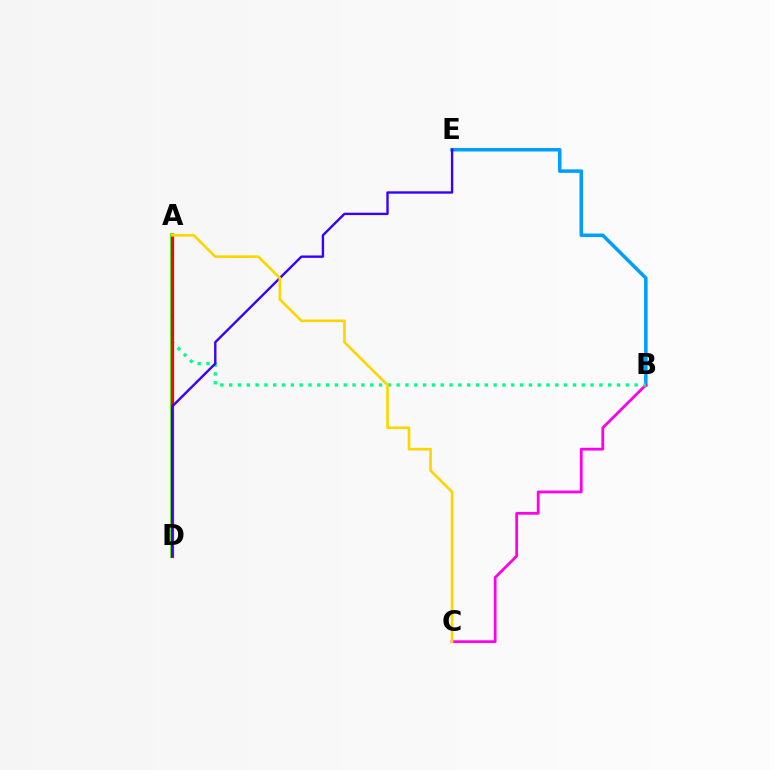{('B', 'E'): [{'color': '#009eff', 'line_style': 'solid', 'thickness': 2.54}], ('A', 'D'): [{'color': '#4fff00', 'line_style': 'solid', 'thickness': 2.9}, {'color': '#ff0000', 'line_style': 'solid', 'thickness': 2.3}], ('B', 'C'): [{'color': '#ff00ed', 'line_style': 'solid', 'thickness': 2.0}], ('A', 'B'): [{'color': '#00ff86', 'line_style': 'dotted', 'thickness': 2.39}], ('D', 'E'): [{'color': '#3700ff', 'line_style': 'solid', 'thickness': 1.71}], ('A', 'C'): [{'color': '#ffd500', 'line_style': 'solid', 'thickness': 1.91}]}